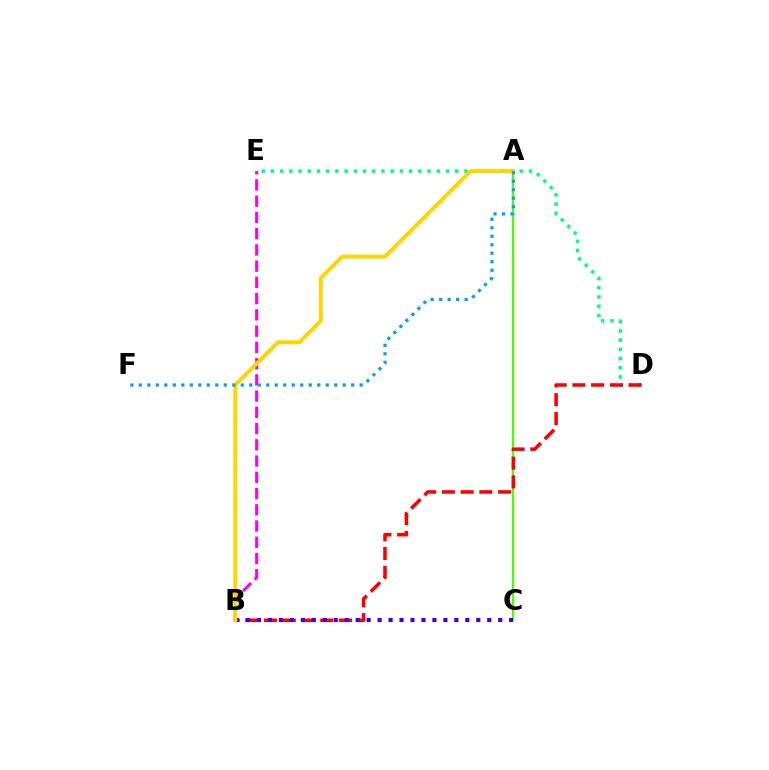{('D', 'E'): [{'color': '#00ff86', 'line_style': 'dotted', 'thickness': 2.5}], ('A', 'C'): [{'color': '#4fff00', 'line_style': 'solid', 'thickness': 1.63}], ('B', 'D'): [{'color': '#ff0000', 'line_style': 'dashed', 'thickness': 2.55}], ('B', 'E'): [{'color': '#ff00ed', 'line_style': 'dashed', 'thickness': 2.21}], ('B', 'C'): [{'color': '#3700ff', 'line_style': 'dotted', 'thickness': 2.98}], ('A', 'B'): [{'color': '#ffd500', 'line_style': 'solid', 'thickness': 2.84}], ('A', 'F'): [{'color': '#009eff', 'line_style': 'dotted', 'thickness': 2.31}]}